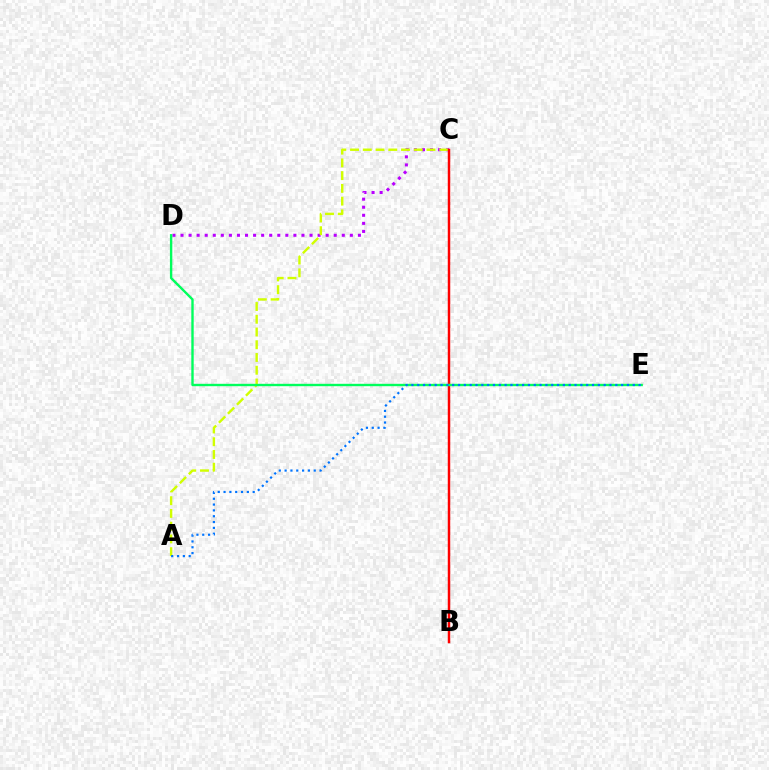{('C', 'D'): [{'color': '#b900ff', 'line_style': 'dotted', 'thickness': 2.19}], ('A', 'C'): [{'color': '#d1ff00', 'line_style': 'dashed', 'thickness': 1.73}], ('B', 'C'): [{'color': '#ff0000', 'line_style': 'solid', 'thickness': 1.78}], ('D', 'E'): [{'color': '#00ff5c', 'line_style': 'solid', 'thickness': 1.72}], ('A', 'E'): [{'color': '#0074ff', 'line_style': 'dotted', 'thickness': 1.58}]}